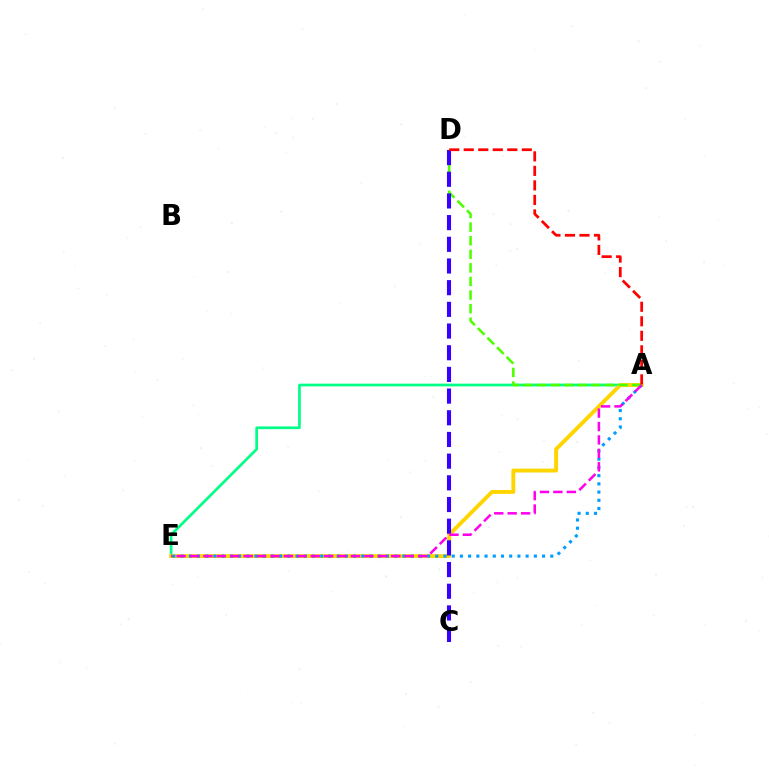{('A', 'E'): [{'color': '#00ff86', 'line_style': 'solid', 'thickness': 1.94}, {'color': '#ffd500', 'line_style': 'solid', 'thickness': 2.81}, {'color': '#009eff', 'line_style': 'dotted', 'thickness': 2.23}, {'color': '#ff00ed', 'line_style': 'dashed', 'thickness': 1.82}], ('A', 'D'): [{'color': '#4fff00', 'line_style': 'dashed', 'thickness': 1.85}, {'color': '#ff0000', 'line_style': 'dashed', 'thickness': 1.97}], ('C', 'D'): [{'color': '#3700ff', 'line_style': 'dashed', 'thickness': 2.95}]}